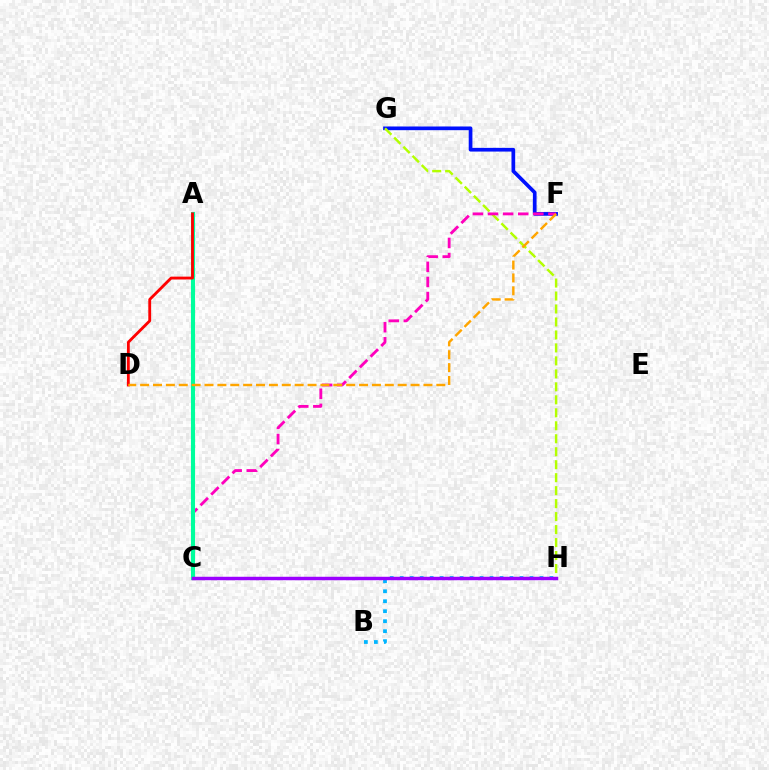{('C', 'H'): [{'color': '#08ff00', 'line_style': 'dashed', 'thickness': 2.1}, {'color': '#9b00ff', 'line_style': 'solid', 'thickness': 2.49}], ('F', 'G'): [{'color': '#0010ff', 'line_style': 'solid', 'thickness': 2.66}], ('G', 'H'): [{'color': '#b3ff00', 'line_style': 'dashed', 'thickness': 1.76}], ('C', 'F'): [{'color': '#ff00bd', 'line_style': 'dashed', 'thickness': 2.05}], ('A', 'C'): [{'color': '#00ff9d', 'line_style': 'solid', 'thickness': 2.95}], ('A', 'D'): [{'color': '#ff0000', 'line_style': 'solid', 'thickness': 2.04}], ('D', 'F'): [{'color': '#ffa500', 'line_style': 'dashed', 'thickness': 1.75}], ('B', 'H'): [{'color': '#00b5ff', 'line_style': 'dotted', 'thickness': 2.71}]}